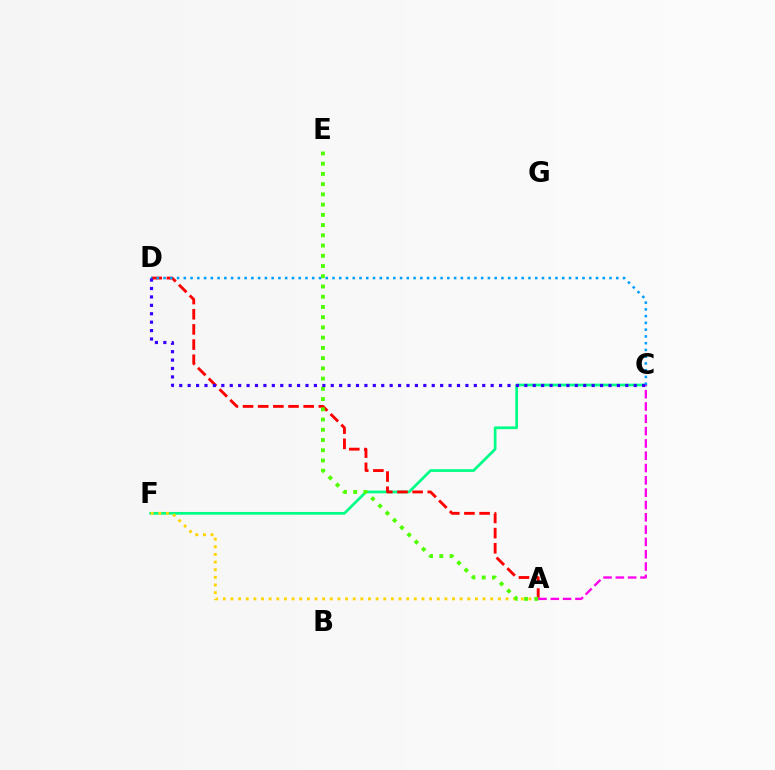{('C', 'F'): [{'color': '#00ff86', 'line_style': 'solid', 'thickness': 1.96}], ('A', 'D'): [{'color': '#ff0000', 'line_style': 'dashed', 'thickness': 2.06}], ('C', 'D'): [{'color': '#009eff', 'line_style': 'dotted', 'thickness': 1.84}, {'color': '#3700ff', 'line_style': 'dotted', 'thickness': 2.29}], ('A', 'F'): [{'color': '#ffd500', 'line_style': 'dotted', 'thickness': 2.08}], ('A', 'E'): [{'color': '#4fff00', 'line_style': 'dotted', 'thickness': 2.78}], ('A', 'C'): [{'color': '#ff00ed', 'line_style': 'dashed', 'thickness': 1.67}]}